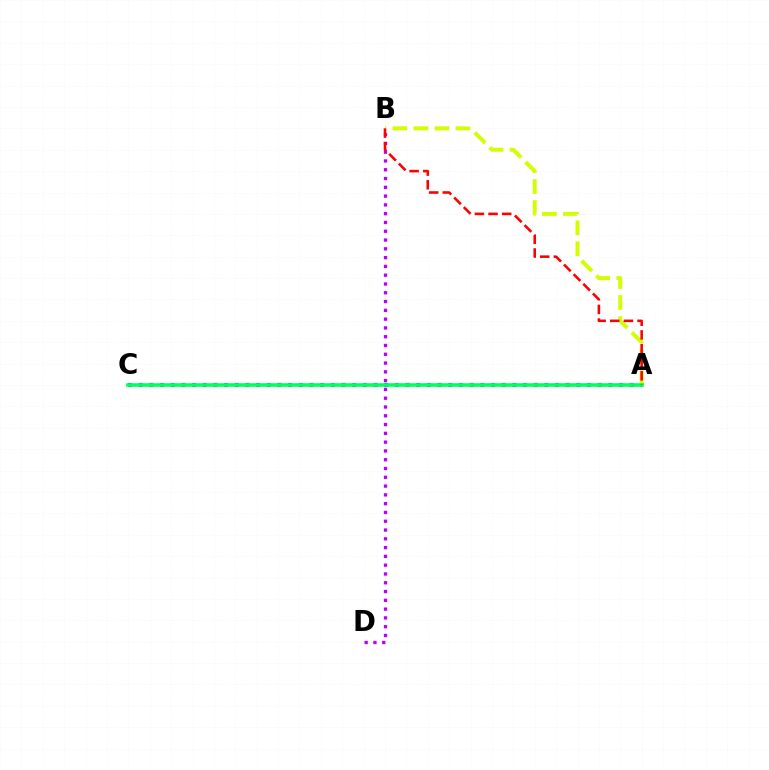{('B', 'D'): [{'color': '#b900ff', 'line_style': 'dotted', 'thickness': 2.39}], ('A', 'C'): [{'color': '#0074ff', 'line_style': 'dotted', 'thickness': 2.9}, {'color': '#00ff5c', 'line_style': 'solid', 'thickness': 2.55}], ('A', 'B'): [{'color': '#d1ff00', 'line_style': 'dashed', 'thickness': 2.85}, {'color': '#ff0000', 'line_style': 'dashed', 'thickness': 1.85}]}